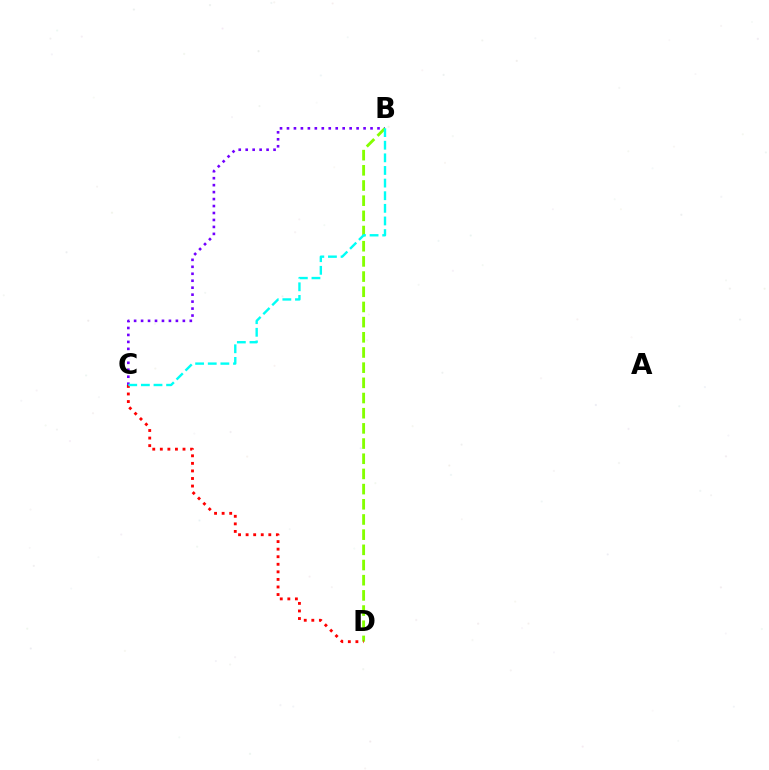{('B', 'C'): [{'color': '#7200ff', 'line_style': 'dotted', 'thickness': 1.89}, {'color': '#00fff6', 'line_style': 'dashed', 'thickness': 1.71}], ('B', 'D'): [{'color': '#84ff00', 'line_style': 'dashed', 'thickness': 2.06}], ('C', 'D'): [{'color': '#ff0000', 'line_style': 'dotted', 'thickness': 2.05}]}